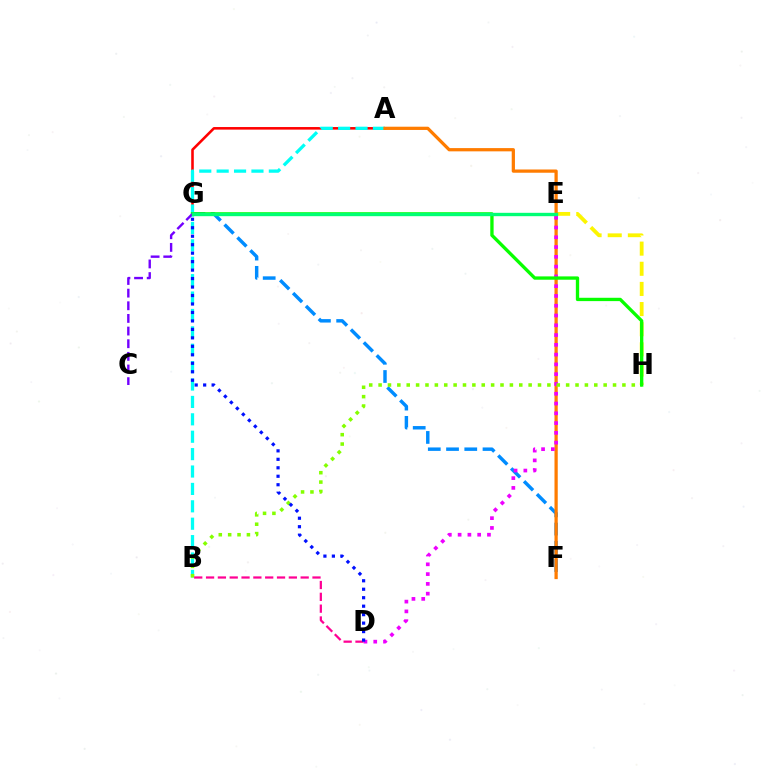{('A', 'G'): [{'color': '#ff0000', 'line_style': 'solid', 'thickness': 1.86}], ('F', 'G'): [{'color': '#008cff', 'line_style': 'dashed', 'thickness': 2.48}], ('E', 'H'): [{'color': '#fcf500', 'line_style': 'dashed', 'thickness': 2.74}], ('A', 'B'): [{'color': '#00fff6', 'line_style': 'dashed', 'thickness': 2.36}], ('A', 'F'): [{'color': '#ff7c00', 'line_style': 'solid', 'thickness': 2.34}], ('D', 'E'): [{'color': '#ee00ff', 'line_style': 'dotted', 'thickness': 2.66}], ('B', 'H'): [{'color': '#84ff00', 'line_style': 'dotted', 'thickness': 2.55}], ('G', 'H'): [{'color': '#08ff00', 'line_style': 'solid', 'thickness': 2.4}], ('C', 'G'): [{'color': '#7200ff', 'line_style': 'dashed', 'thickness': 1.72}], ('B', 'D'): [{'color': '#ff0094', 'line_style': 'dashed', 'thickness': 1.61}], ('D', 'G'): [{'color': '#0010ff', 'line_style': 'dotted', 'thickness': 2.3}], ('E', 'G'): [{'color': '#00ff74', 'line_style': 'solid', 'thickness': 2.42}]}